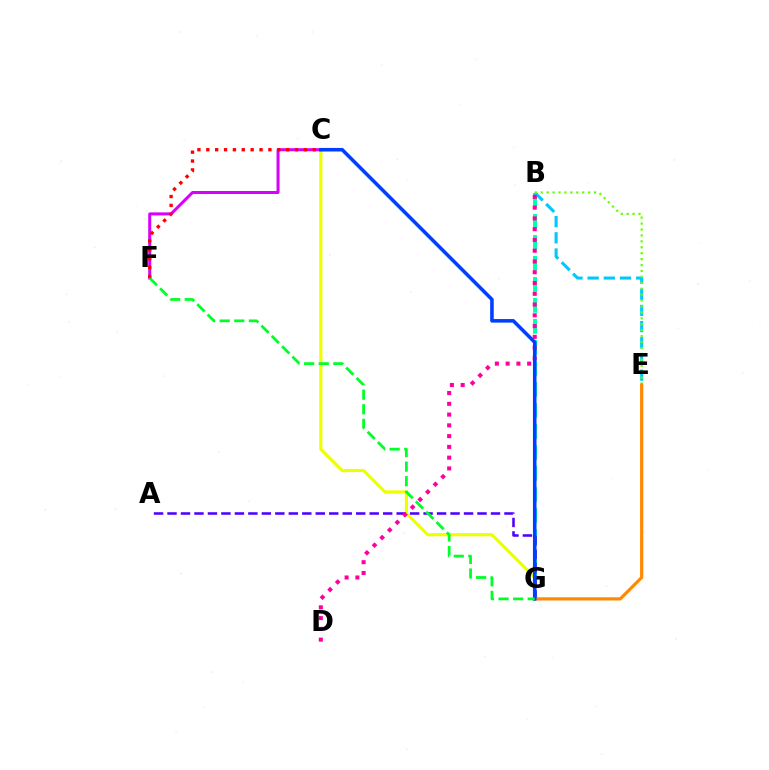{('B', 'G'): [{'color': '#00ffaf', 'line_style': 'dashed', 'thickness': 2.85}], ('C', 'G'): [{'color': '#eeff00', 'line_style': 'solid', 'thickness': 2.29}, {'color': '#003fff', 'line_style': 'solid', 'thickness': 2.57}], ('B', 'E'): [{'color': '#00c7ff', 'line_style': 'dashed', 'thickness': 2.2}, {'color': '#66ff00', 'line_style': 'dotted', 'thickness': 1.61}], ('C', 'F'): [{'color': '#d600ff', 'line_style': 'solid', 'thickness': 2.17}, {'color': '#ff0000', 'line_style': 'dotted', 'thickness': 2.41}], ('A', 'G'): [{'color': '#4f00ff', 'line_style': 'dashed', 'thickness': 1.83}], ('E', 'G'): [{'color': '#ff8800', 'line_style': 'solid', 'thickness': 2.28}], ('B', 'D'): [{'color': '#ff00a0', 'line_style': 'dotted', 'thickness': 2.93}], ('F', 'G'): [{'color': '#00ff27', 'line_style': 'dashed', 'thickness': 1.98}]}